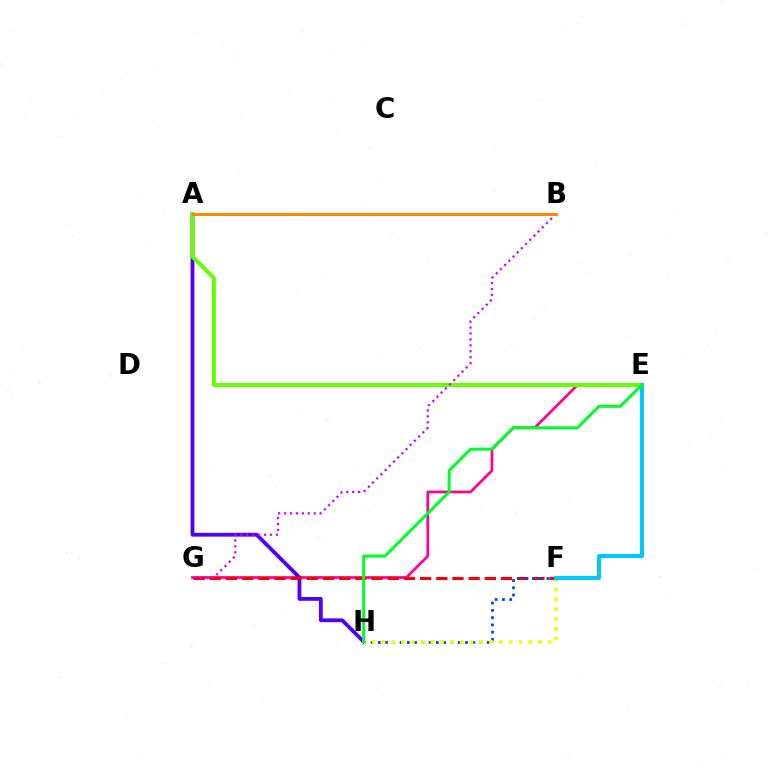{('E', 'G'): [{'color': '#ff00a0', 'line_style': 'solid', 'thickness': 1.97}], ('A', 'H'): [{'color': '#4f00ff', 'line_style': 'solid', 'thickness': 2.74}], ('F', 'G'): [{'color': '#ff0000', 'line_style': 'dashed', 'thickness': 2.2}], ('A', 'E'): [{'color': '#66ff00', 'line_style': 'solid', 'thickness': 2.88}], ('B', 'G'): [{'color': '#d600ff', 'line_style': 'dotted', 'thickness': 1.61}], ('F', 'H'): [{'color': '#003fff', 'line_style': 'dotted', 'thickness': 1.98}, {'color': '#eeff00', 'line_style': 'dotted', 'thickness': 2.66}], ('A', 'B'): [{'color': '#00ffaf', 'line_style': 'dotted', 'thickness': 1.88}, {'color': '#ff8800', 'line_style': 'solid', 'thickness': 2.11}], ('E', 'F'): [{'color': '#00c7ff', 'line_style': 'solid', 'thickness': 2.9}], ('E', 'H'): [{'color': '#00ff27', 'line_style': 'solid', 'thickness': 2.16}]}